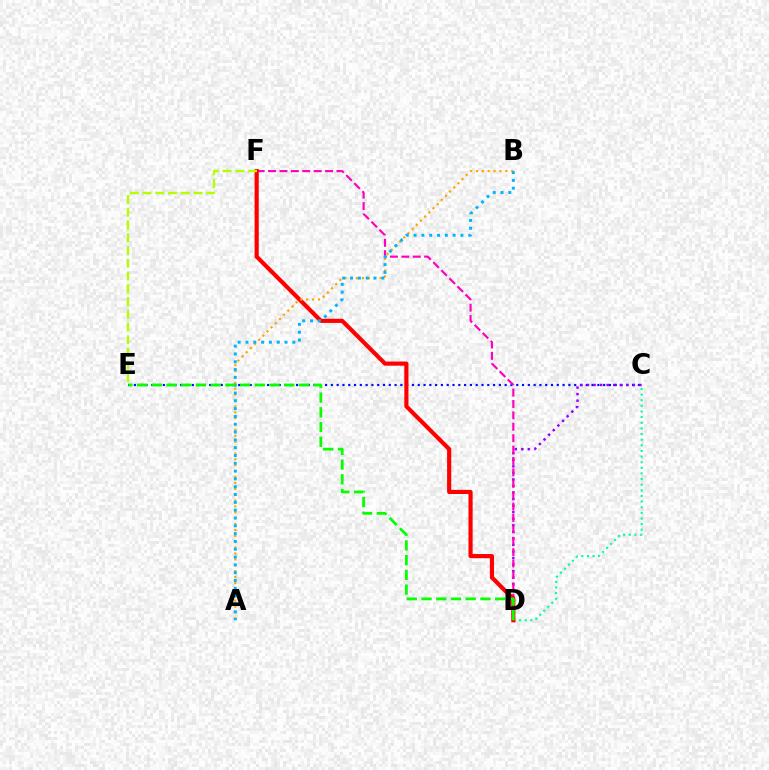{('C', 'D'): [{'color': '#00ff9d', 'line_style': 'dotted', 'thickness': 1.53}, {'color': '#9b00ff', 'line_style': 'dotted', 'thickness': 1.78}], ('C', 'E'): [{'color': '#0010ff', 'line_style': 'dotted', 'thickness': 1.57}], ('D', 'F'): [{'color': '#ff00bd', 'line_style': 'dashed', 'thickness': 1.55}, {'color': '#ff0000', 'line_style': 'solid', 'thickness': 2.99}], ('E', 'F'): [{'color': '#b3ff00', 'line_style': 'dashed', 'thickness': 1.73}], ('A', 'B'): [{'color': '#ffa500', 'line_style': 'dotted', 'thickness': 1.6}, {'color': '#00b5ff', 'line_style': 'dotted', 'thickness': 2.12}], ('D', 'E'): [{'color': '#08ff00', 'line_style': 'dashed', 'thickness': 2.0}]}